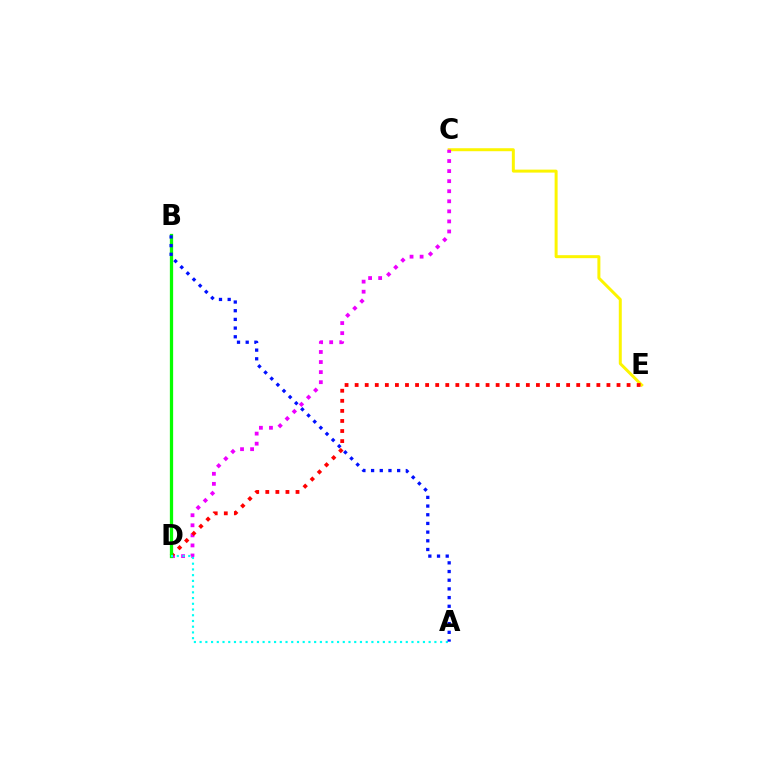{('C', 'E'): [{'color': '#fcf500', 'line_style': 'solid', 'thickness': 2.14}], ('C', 'D'): [{'color': '#ee00ff', 'line_style': 'dotted', 'thickness': 2.73}], ('D', 'E'): [{'color': '#ff0000', 'line_style': 'dotted', 'thickness': 2.74}], ('B', 'D'): [{'color': '#08ff00', 'line_style': 'solid', 'thickness': 2.36}], ('A', 'D'): [{'color': '#00fff6', 'line_style': 'dotted', 'thickness': 1.56}], ('A', 'B'): [{'color': '#0010ff', 'line_style': 'dotted', 'thickness': 2.36}]}